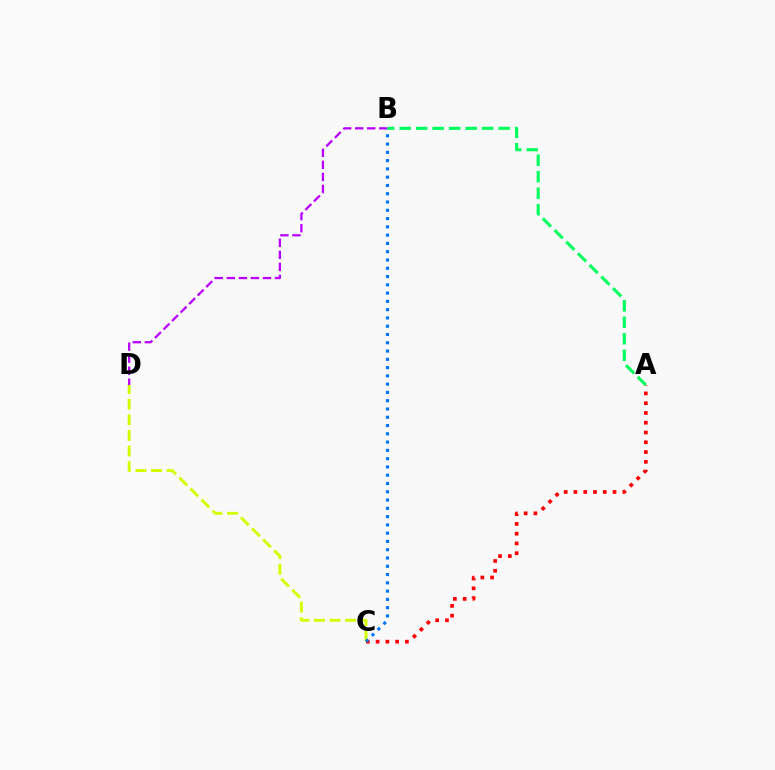{('B', 'D'): [{'color': '#b900ff', 'line_style': 'dashed', 'thickness': 1.64}], ('C', 'D'): [{'color': '#d1ff00', 'line_style': 'dashed', 'thickness': 2.12}], ('A', 'C'): [{'color': '#ff0000', 'line_style': 'dotted', 'thickness': 2.65}], ('B', 'C'): [{'color': '#0074ff', 'line_style': 'dotted', 'thickness': 2.25}], ('A', 'B'): [{'color': '#00ff5c', 'line_style': 'dashed', 'thickness': 2.24}]}